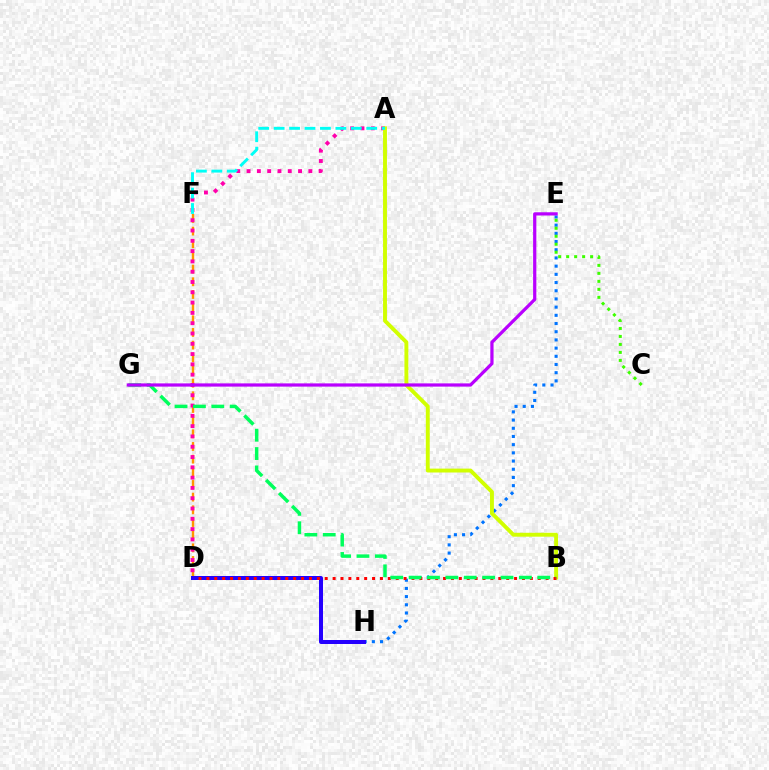{('D', 'F'): [{'color': '#ff9400', 'line_style': 'dashed', 'thickness': 1.72}], ('A', 'D'): [{'color': '#ff00ac', 'line_style': 'dotted', 'thickness': 2.8}], ('E', 'H'): [{'color': '#0074ff', 'line_style': 'dotted', 'thickness': 2.23}], ('A', 'B'): [{'color': '#d1ff00', 'line_style': 'solid', 'thickness': 2.81}], ('A', 'F'): [{'color': '#00fff6', 'line_style': 'dashed', 'thickness': 2.1}], ('D', 'H'): [{'color': '#2500ff', 'line_style': 'solid', 'thickness': 2.87}], ('C', 'E'): [{'color': '#3dff00', 'line_style': 'dotted', 'thickness': 2.17}], ('B', 'D'): [{'color': '#ff0000', 'line_style': 'dotted', 'thickness': 2.14}], ('B', 'G'): [{'color': '#00ff5c', 'line_style': 'dashed', 'thickness': 2.5}], ('E', 'G'): [{'color': '#b900ff', 'line_style': 'solid', 'thickness': 2.32}]}